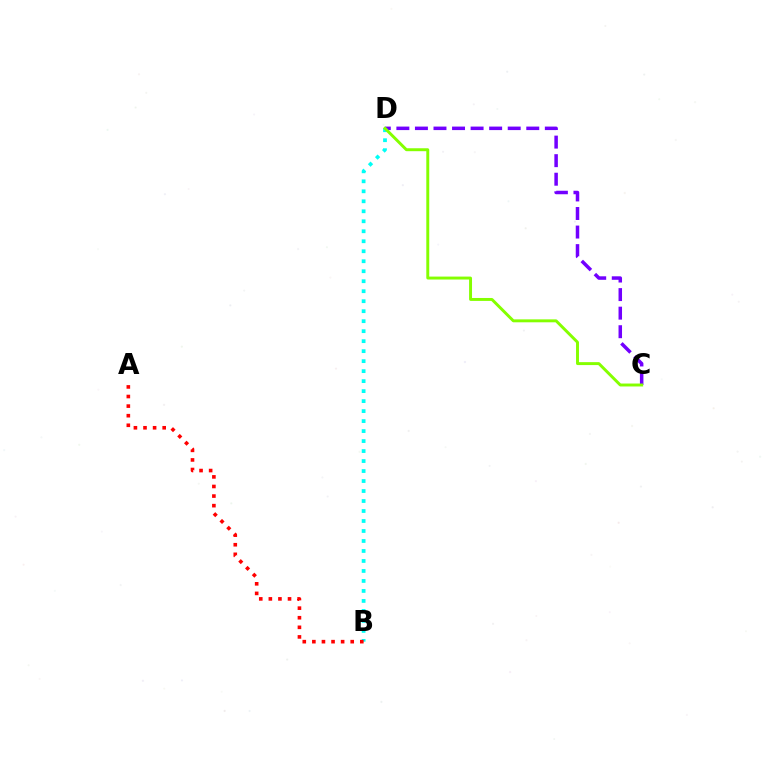{('C', 'D'): [{'color': '#7200ff', 'line_style': 'dashed', 'thickness': 2.52}, {'color': '#84ff00', 'line_style': 'solid', 'thickness': 2.11}], ('B', 'D'): [{'color': '#00fff6', 'line_style': 'dotted', 'thickness': 2.71}], ('A', 'B'): [{'color': '#ff0000', 'line_style': 'dotted', 'thickness': 2.6}]}